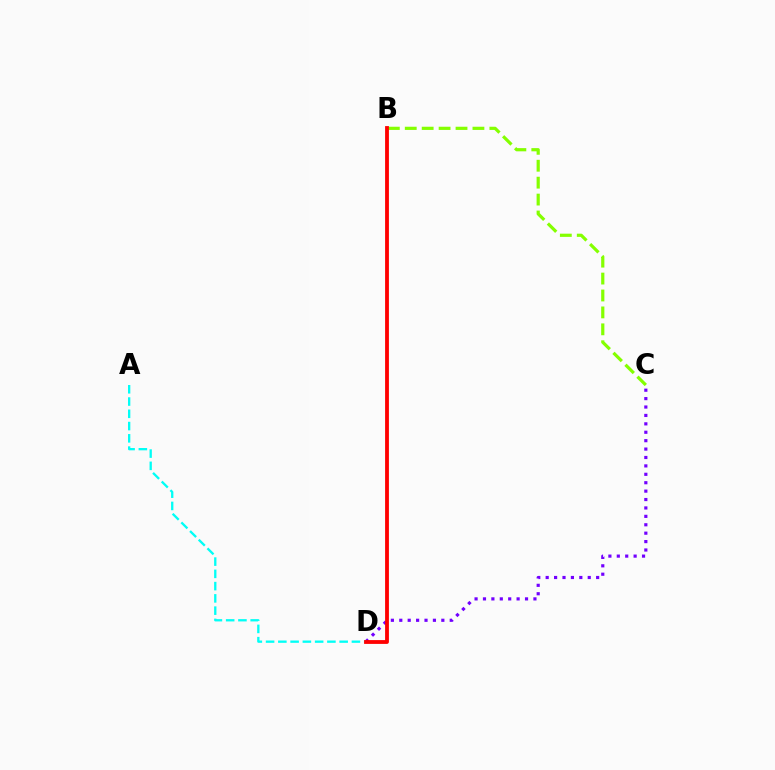{('C', 'D'): [{'color': '#7200ff', 'line_style': 'dotted', 'thickness': 2.28}], ('B', 'C'): [{'color': '#84ff00', 'line_style': 'dashed', 'thickness': 2.3}], ('A', 'D'): [{'color': '#00fff6', 'line_style': 'dashed', 'thickness': 1.67}], ('B', 'D'): [{'color': '#ff0000', 'line_style': 'solid', 'thickness': 2.74}]}